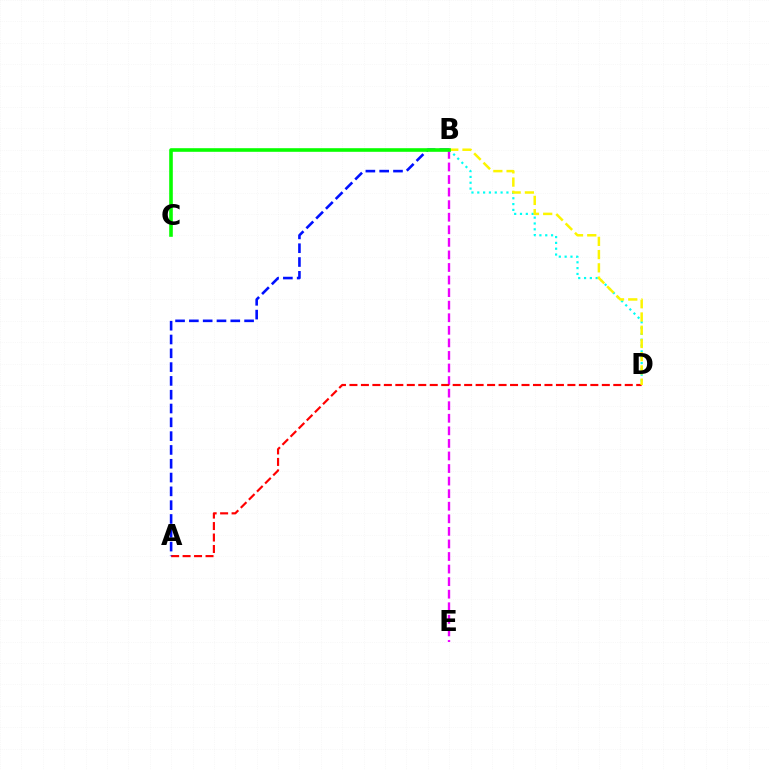{('B', 'E'): [{'color': '#ee00ff', 'line_style': 'dashed', 'thickness': 1.71}], ('A', 'D'): [{'color': '#ff0000', 'line_style': 'dashed', 'thickness': 1.56}], ('B', 'D'): [{'color': '#00fff6', 'line_style': 'dotted', 'thickness': 1.58}, {'color': '#fcf500', 'line_style': 'dashed', 'thickness': 1.8}], ('A', 'B'): [{'color': '#0010ff', 'line_style': 'dashed', 'thickness': 1.88}], ('B', 'C'): [{'color': '#08ff00', 'line_style': 'solid', 'thickness': 2.6}]}